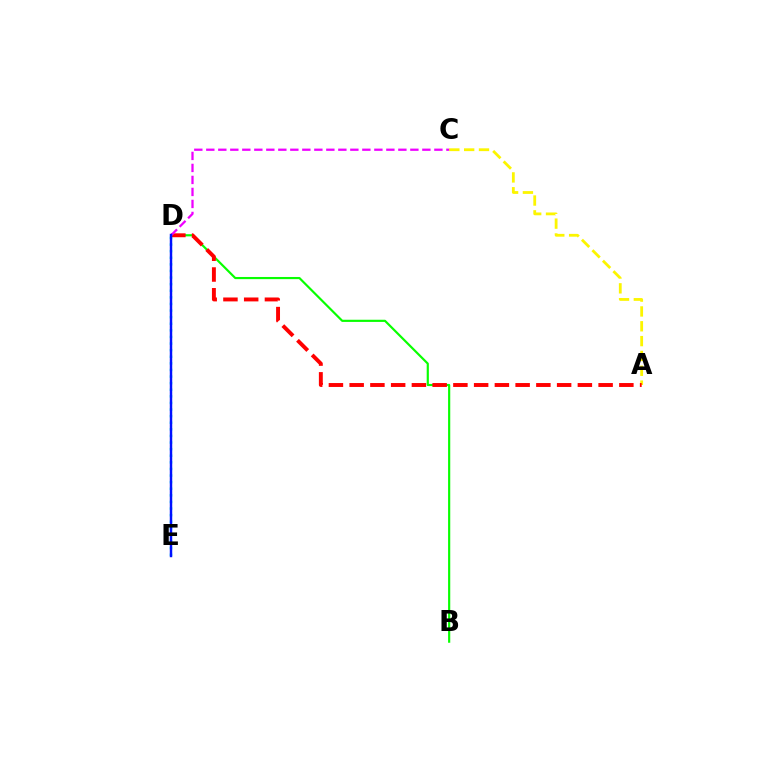{('B', 'D'): [{'color': '#08ff00', 'line_style': 'solid', 'thickness': 1.56}], ('A', 'C'): [{'color': '#fcf500', 'line_style': 'dashed', 'thickness': 2.01}], ('A', 'D'): [{'color': '#ff0000', 'line_style': 'dashed', 'thickness': 2.82}], ('D', 'E'): [{'color': '#00fff6', 'line_style': 'dotted', 'thickness': 1.79}, {'color': '#0010ff', 'line_style': 'solid', 'thickness': 1.77}], ('C', 'D'): [{'color': '#ee00ff', 'line_style': 'dashed', 'thickness': 1.63}]}